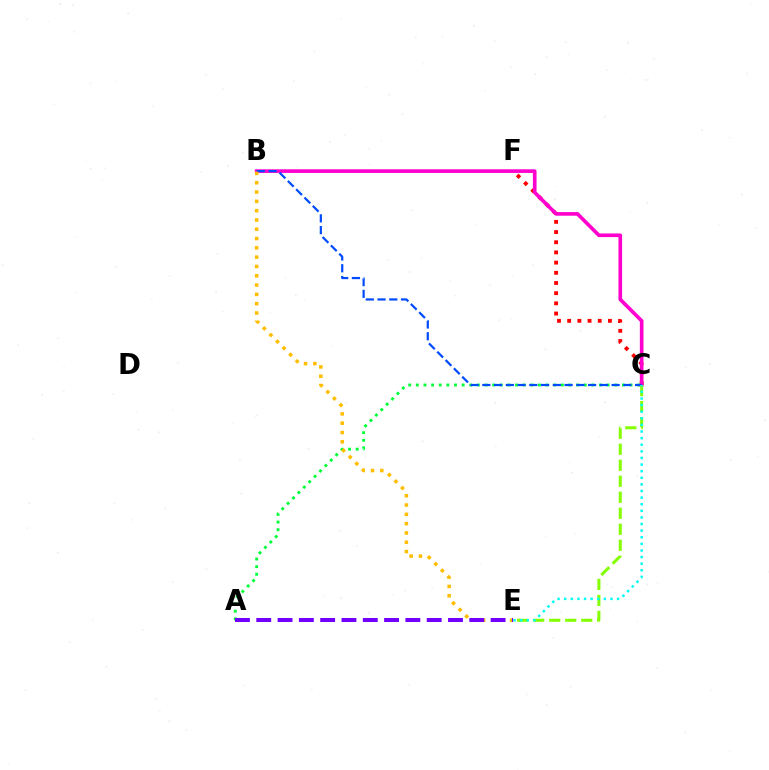{('C', 'F'): [{'color': '#ff0000', 'line_style': 'dotted', 'thickness': 2.77}], ('A', 'C'): [{'color': '#00ff39', 'line_style': 'dotted', 'thickness': 2.07}], ('B', 'C'): [{'color': '#ff00cf', 'line_style': 'solid', 'thickness': 2.63}, {'color': '#004bff', 'line_style': 'dashed', 'thickness': 1.6}], ('C', 'E'): [{'color': '#84ff00', 'line_style': 'dashed', 'thickness': 2.17}, {'color': '#00fff6', 'line_style': 'dotted', 'thickness': 1.8}], ('B', 'E'): [{'color': '#ffbd00', 'line_style': 'dotted', 'thickness': 2.53}], ('A', 'E'): [{'color': '#7200ff', 'line_style': 'dashed', 'thickness': 2.89}]}